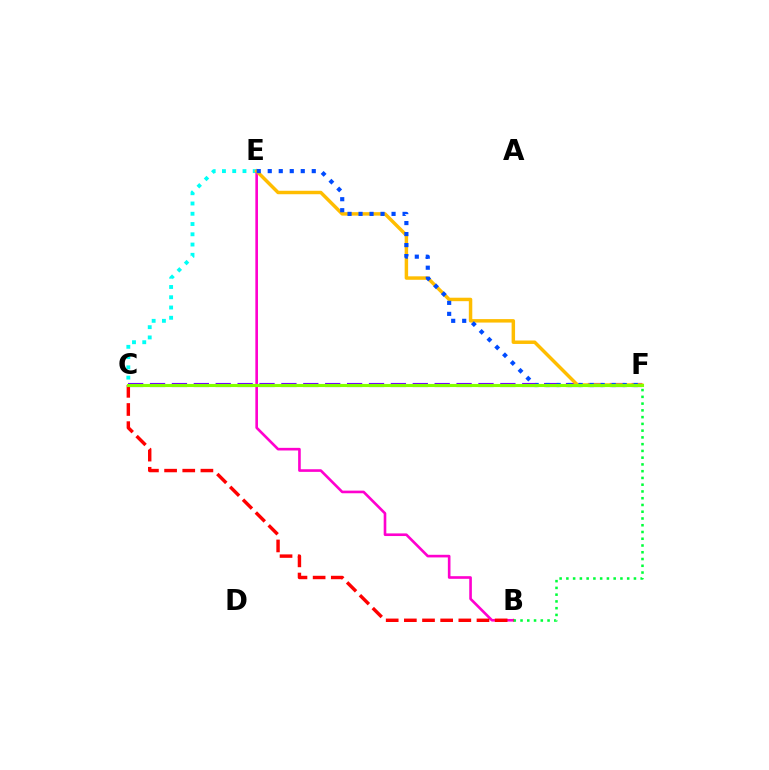{('C', 'E'): [{'color': '#00fff6', 'line_style': 'dotted', 'thickness': 2.79}], ('B', 'E'): [{'color': '#ff00cf', 'line_style': 'solid', 'thickness': 1.89}], ('B', 'F'): [{'color': '#00ff39', 'line_style': 'dotted', 'thickness': 1.84}], ('C', 'F'): [{'color': '#7200ff', 'line_style': 'dashed', 'thickness': 2.97}, {'color': '#84ff00', 'line_style': 'solid', 'thickness': 2.23}], ('B', 'C'): [{'color': '#ff0000', 'line_style': 'dashed', 'thickness': 2.47}], ('E', 'F'): [{'color': '#ffbd00', 'line_style': 'solid', 'thickness': 2.49}, {'color': '#004bff', 'line_style': 'dotted', 'thickness': 2.99}]}